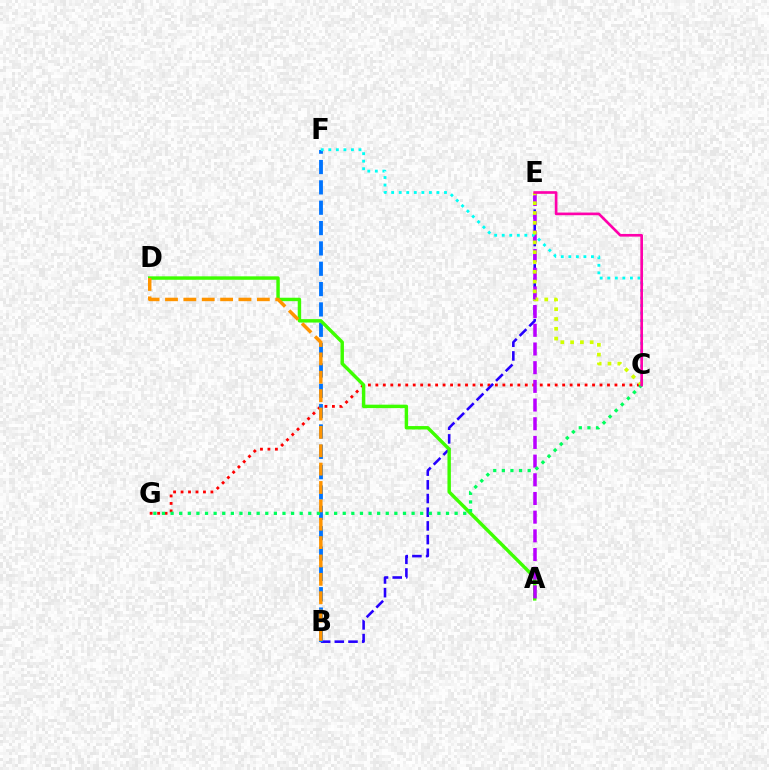{('C', 'G'): [{'color': '#ff0000', 'line_style': 'dotted', 'thickness': 2.03}, {'color': '#00ff5c', 'line_style': 'dotted', 'thickness': 2.34}], ('B', 'E'): [{'color': '#2500ff', 'line_style': 'dashed', 'thickness': 1.86}], ('B', 'F'): [{'color': '#0074ff', 'line_style': 'dashed', 'thickness': 2.76}], ('A', 'D'): [{'color': '#3dff00', 'line_style': 'solid', 'thickness': 2.47}], ('A', 'E'): [{'color': '#b900ff', 'line_style': 'dashed', 'thickness': 2.54}], ('C', 'F'): [{'color': '#00fff6', 'line_style': 'dotted', 'thickness': 2.05}], ('C', 'E'): [{'color': '#d1ff00', 'line_style': 'dotted', 'thickness': 2.66}, {'color': '#ff00ac', 'line_style': 'solid', 'thickness': 1.91}], ('B', 'D'): [{'color': '#ff9400', 'line_style': 'dashed', 'thickness': 2.5}]}